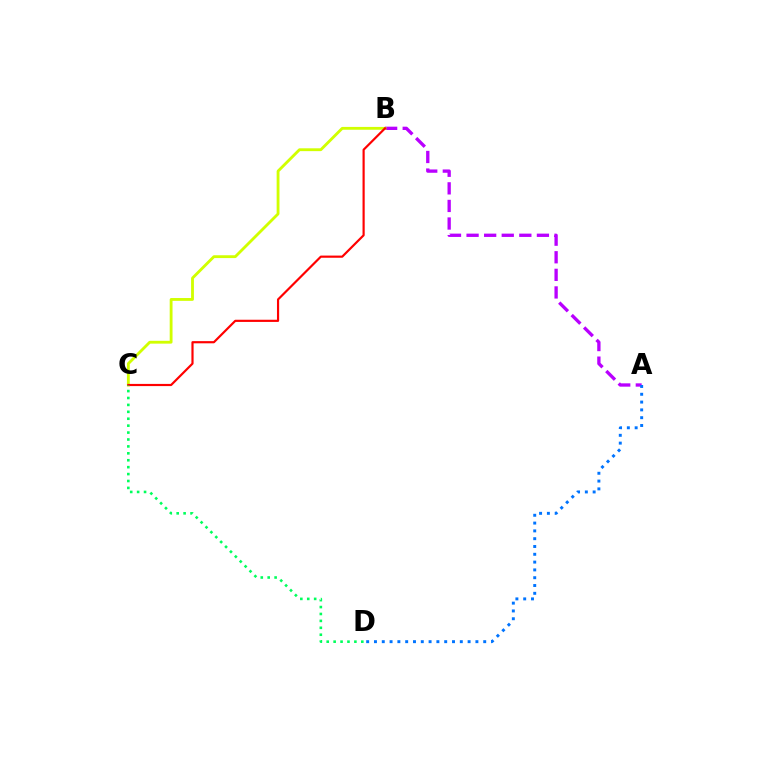{('A', 'B'): [{'color': '#b900ff', 'line_style': 'dashed', 'thickness': 2.39}], ('B', 'C'): [{'color': '#d1ff00', 'line_style': 'solid', 'thickness': 2.04}, {'color': '#ff0000', 'line_style': 'solid', 'thickness': 1.57}], ('A', 'D'): [{'color': '#0074ff', 'line_style': 'dotted', 'thickness': 2.12}], ('C', 'D'): [{'color': '#00ff5c', 'line_style': 'dotted', 'thickness': 1.88}]}